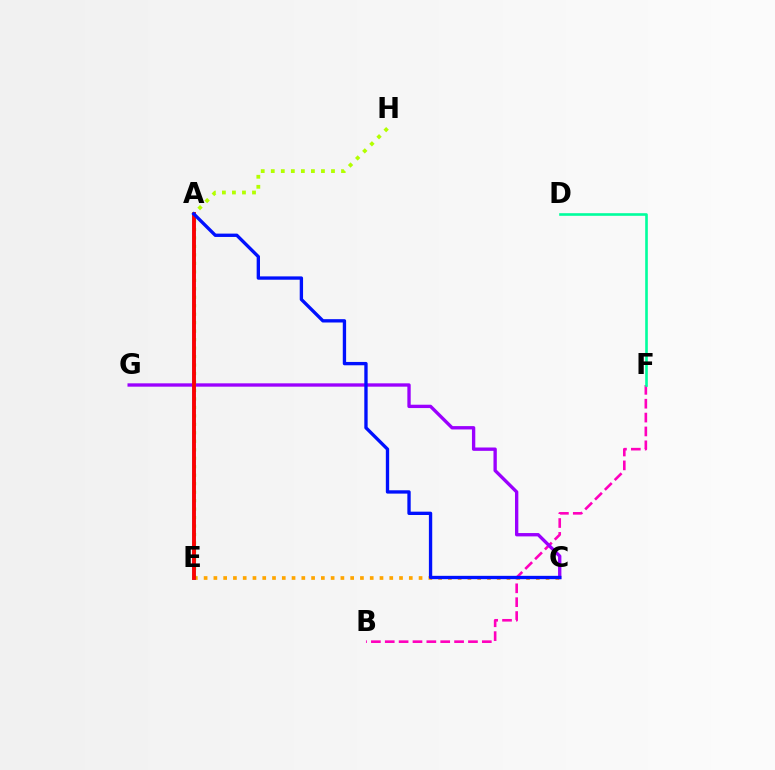{('C', 'E'): [{'color': '#ffa500', 'line_style': 'dotted', 'thickness': 2.65}], ('B', 'F'): [{'color': '#ff00bd', 'line_style': 'dashed', 'thickness': 1.88}], ('C', 'G'): [{'color': '#9b00ff', 'line_style': 'solid', 'thickness': 2.41}], ('A', 'E'): [{'color': '#00b5ff', 'line_style': 'solid', 'thickness': 2.77}, {'color': '#08ff00', 'line_style': 'dotted', 'thickness': 2.3}, {'color': '#ff0000', 'line_style': 'solid', 'thickness': 2.76}], ('D', 'F'): [{'color': '#00ff9d', 'line_style': 'solid', 'thickness': 1.89}], ('A', 'H'): [{'color': '#b3ff00', 'line_style': 'dotted', 'thickness': 2.73}], ('A', 'C'): [{'color': '#0010ff', 'line_style': 'solid', 'thickness': 2.4}]}